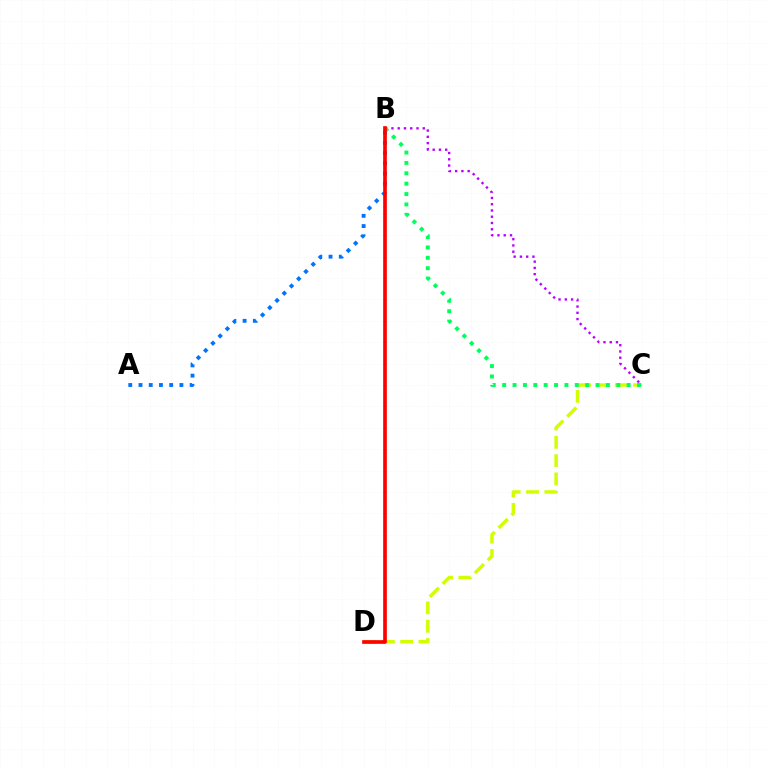{('A', 'B'): [{'color': '#0074ff', 'line_style': 'dotted', 'thickness': 2.78}], ('B', 'C'): [{'color': '#b900ff', 'line_style': 'dotted', 'thickness': 1.7}, {'color': '#00ff5c', 'line_style': 'dotted', 'thickness': 2.82}], ('C', 'D'): [{'color': '#d1ff00', 'line_style': 'dashed', 'thickness': 2.49}], ('B', 'D'): [{'color': '#ff0000', 'line_style': 'solid', 'thickness': 2.64}]}